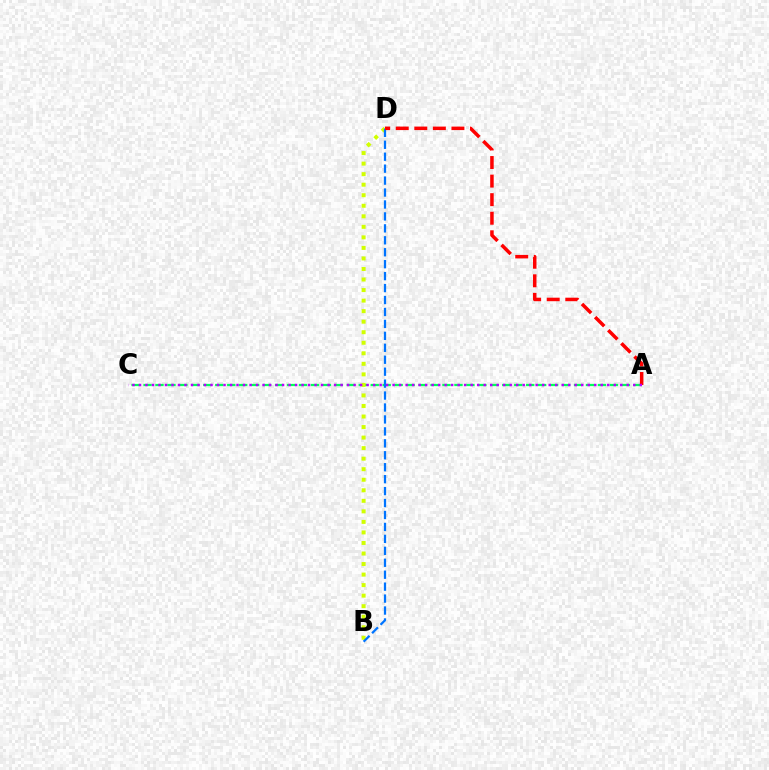{('A', 'C'): [{'color': '#00ff5c', 'line_style': 'dashed', 'thickness': 1.62}, {'color': '#b900ff', 'line_style': 'dotted', 'thickness': 1.77}], ('B', 'D'): [{'color': '#d1ff00', 'line_style': 'dotted', 'thickness': 2.86}, {'color': '#0074ff', 'line_style': 'dashed', 'thickness': 1.62}], ('A', 'D'): [{'color': '#ff0000', 'line_style': 'dashed', 'thickness': 2.52}]}